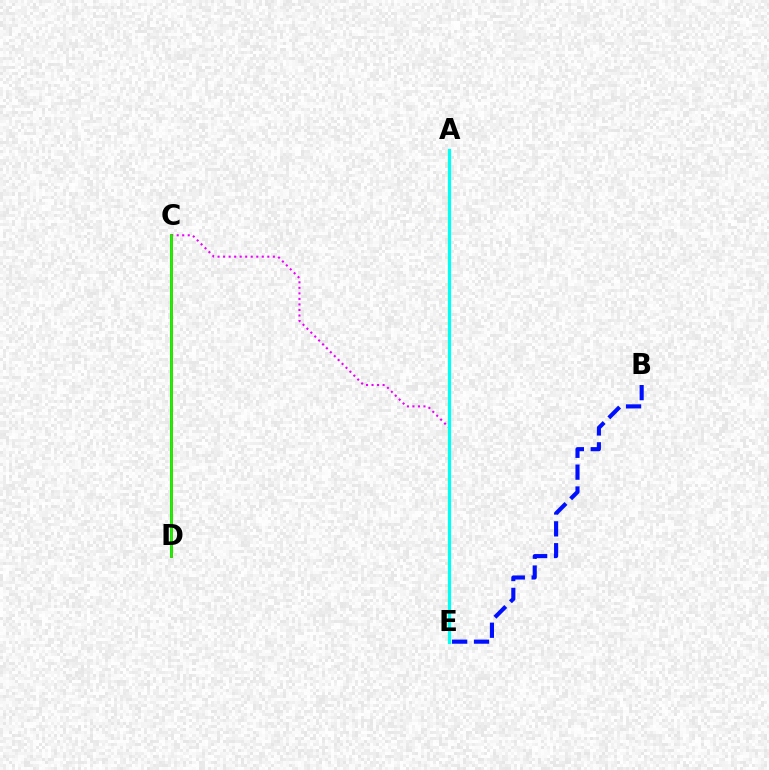{('C', 'E'): [{'color': '#ee00ff', 'line_style': 'dotted', 'thickness': 1.5}], ('B', 'E'): [{'color': '#0010ff', 'line_style': 'dashed', 'thickness': 2.97}], ('A', 'E'): [{'color': '#fcf500', 'line_style': 'dashed', 'thickness': 1.65}, {'color': '#00fff6', 'line_style': 'solid', 'thickness': 2.28}], ('C', 'D'): [{'color': '#ff0000', 'line_style': 'solid', 'thickness': 1.87}, {'color': '#08ff00', 'line_style': 'solid', 'thickness': 1.86}]}